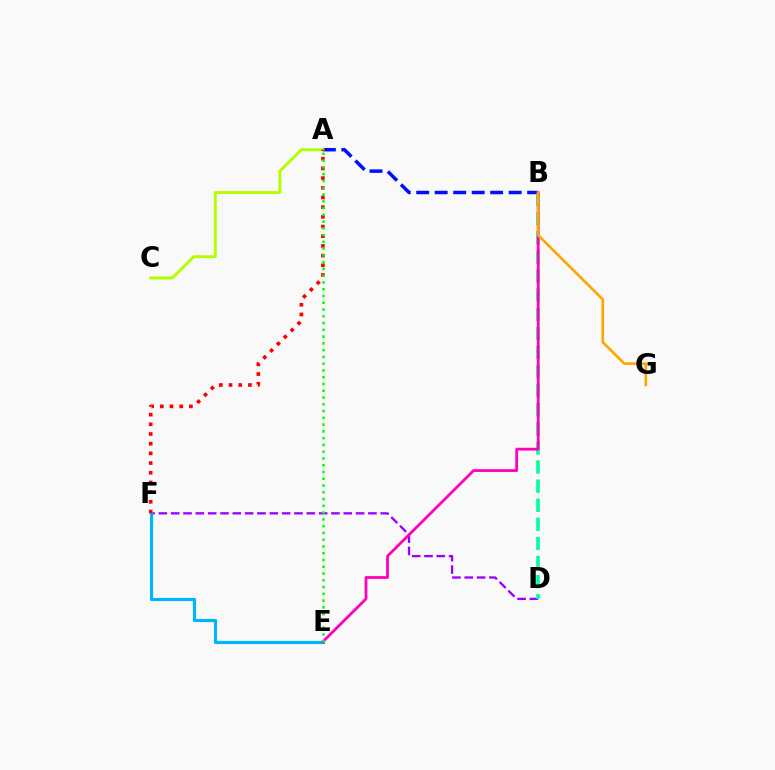{('A', 'B'): [{'color': '#0010ff', 'line_style': 'dashed', 'thickness': 2.51}], ('D', 'F'): [{'color': '#9b00ff', 'line_style': 'dashed', 'thickness': 1.67}], ('E', 'F'): [{'color': '#00b5ff', 'line_style': 'solid', 'thickness': 2.28}], ('B', 'D'): [{'color': '#00ff9d', 'line_style': 'dashed', 'thickness': 2.59}], ('B', 'E'): [{'color': '#ff00bd', 'line_style': 'solid', 'thickness': 2.02}], ('B', 'G'): [{'color': '#ffa500', 'line_style': 'solid', 'thickness': 1.91}], ('A', 'C'): [{'color': '#b3ff00', 'line_style': 'solid', 'thickness': 2.11}], ('A', 'F'): [{'color': '#ff0000', 'line_style': 'dotted', 'thickness': 2.63}], ('A', 'E'): [{'color': '#08ff00', 'line_style': 'dotted', 'thickness': 1.84}]}